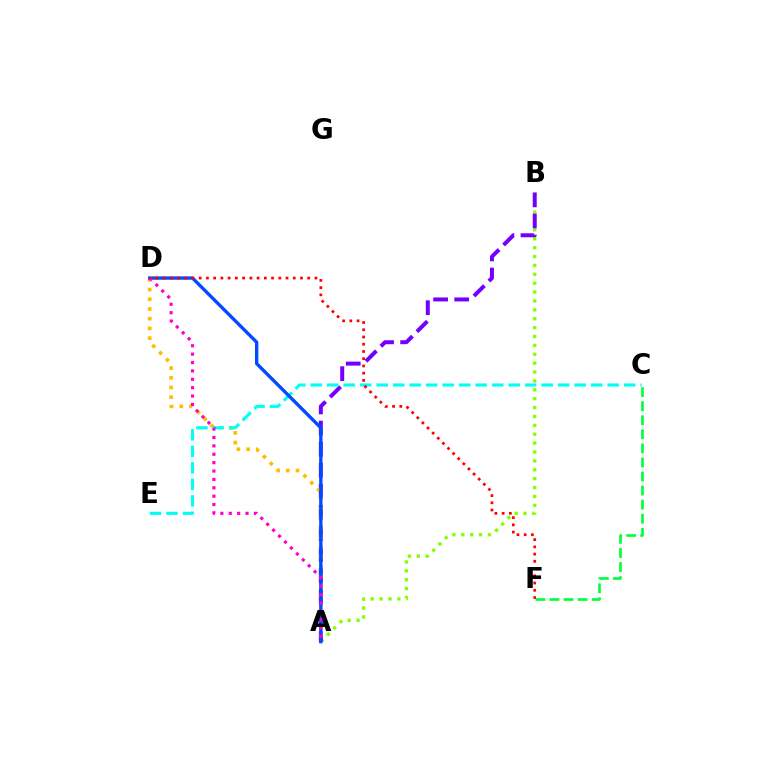{('A', 'B'): [{'color': '#84ff00', 'line_style': 'dotted', 'thickness': 2.41}, {'color': '#7200ff', 'line_style': 'dashed', 'thickness': 2.86}], ('A', 'D'): [{'color': '#ffbd00', 'line_style': 'dotted', 'thickness': 2.64}, {'color': '#004bff', 'line_style': 'solid', 'thickness': 2.41}, {'color': '#ff00cf', 'line_style': 'dotted', 'thickness': 2.28}], ('C', 'E'): [{'color': '#00fff6', 'line_style': 'dashed', 'thickness': 2.24}], ('C', 'F'): [{'color': '#00ff39', 'line_style': 'dashed', 'thickness': 1.91}], ('D', 'F'): [{'color': '#ff0000', 'line_style': 'dotted', 'thickness': 1.97}]}